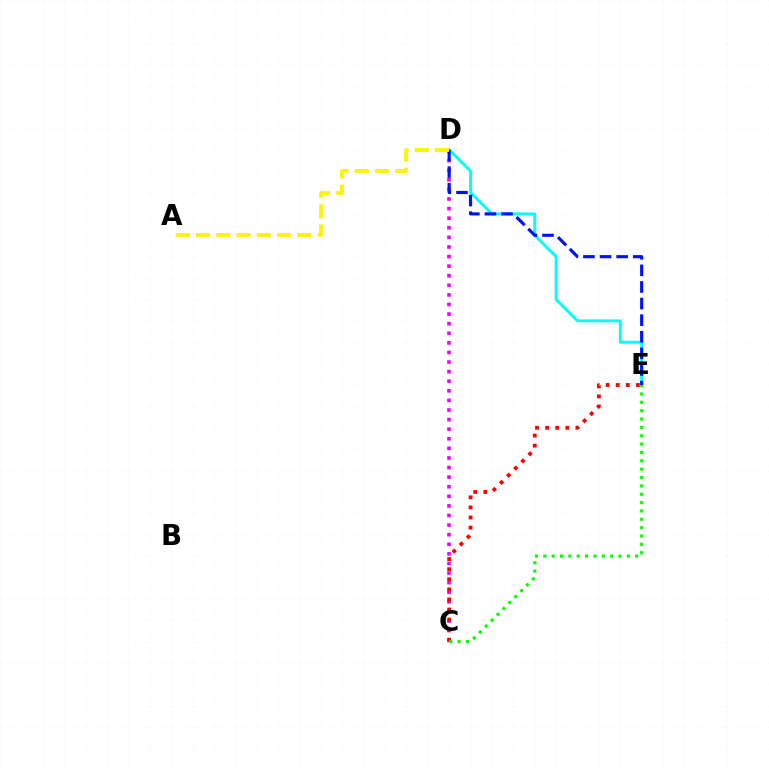{('C', 'D'): [{'color': '#ee00ff', 'line_style': 'dotted', 'thickness': 2.61}], ('D', 'E'): [{'color': '#00fff6', 'line_style': 'solid', 'thickness': 2.09}, {'color': '#0010ff', 'line_style': 'dashed', 'thickness': 2.26}], ('C', 'E'): [{'color': '#ff0000', 'line_style': 'dotted', 'thickness': 2.74}, {'color': '#08ff00', 'line_style': 'dotted', 'thickness': 2.27}], ('A', 'D'): [{'color': '#fcf500', 'line_style': 'dashed', 'thickness': 2.75}]}